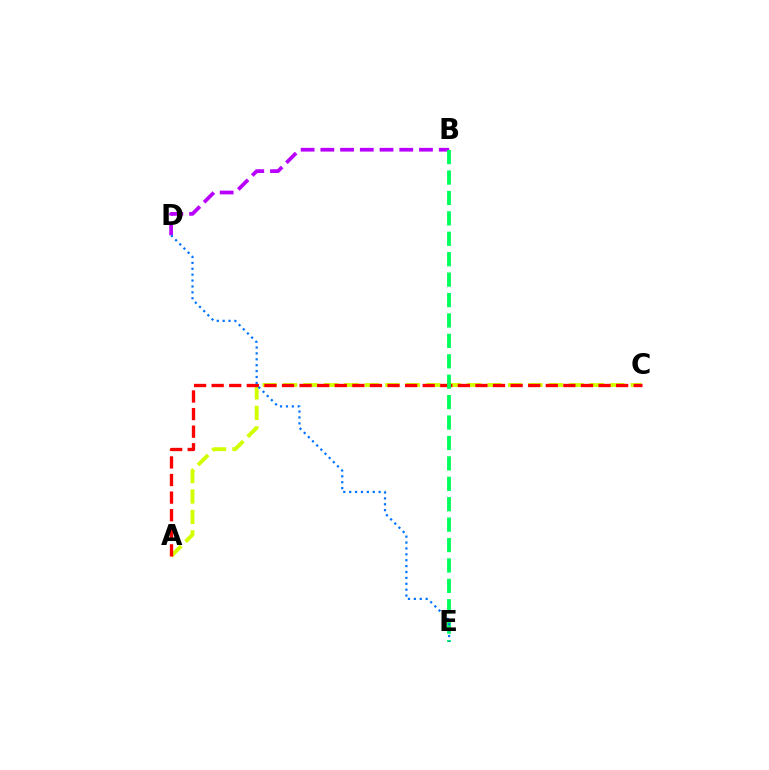{('B', 'D'): [{'color': '#b900ff', 'line_style': 'dashed', 'thickness': 2.68}], ('A', 'C'): [{'color': '#d1ff00', 'line_style': 'dashed', 'thickness': 2.78}, {'color': '#ff0000', 'line_style': 'dashed', 'thickness': 2.39}], ('B', 'E'): [{'color': '#00ff5c', 'line_style': 'dashed', 'thickness': 2.77}], ('D', 'E'): [{'color': '#0074ff', 'line_style': 'dotted', 'thickness': 1.6}]}